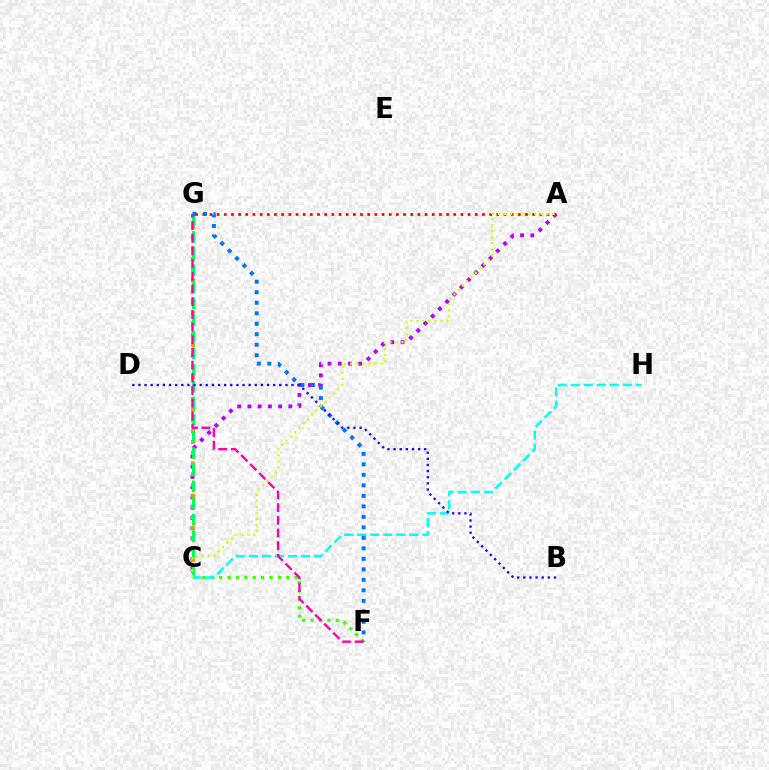{('C', 'F'): [{'color': '#3dff00', 'line_style': 'dotted', 'thickness': 2.28}], ('C', 'H'): [{'color': '#00fff6', 'line_style': 'dashed', 'thickness': 1.77}], ('A', 'C'): [{'color': '#b900ff', 'line_style': 'dotted', 'thickness': 2.78}, {'color': '#d1ff00', 'line_style': 'dotted', 'thickness': 1.65}], ('C', 'G'): [{'color': '#ff9400', 'line_style': 'dotted', 'thickness': 2.92}, {'color': '#00ff5c', 'line_style': 'dashed', 'thickness': 2.26}], ('A', 'G'): [{'color': '#ff0000', 'line_style': 'dotted', 'thickness': 1.95}], ('F', 'G'): [{'color': '#ff00ac', 'line_style': 'dashed', 'thickness': 1.72}, {'color': '#0074ff', 'line_style': 'dotted', 'thickness': 2.85}], ('B', 'D'): [{'color': '#2500ff', 'line_style': 'dotted', 'thickness': 1.66}]}